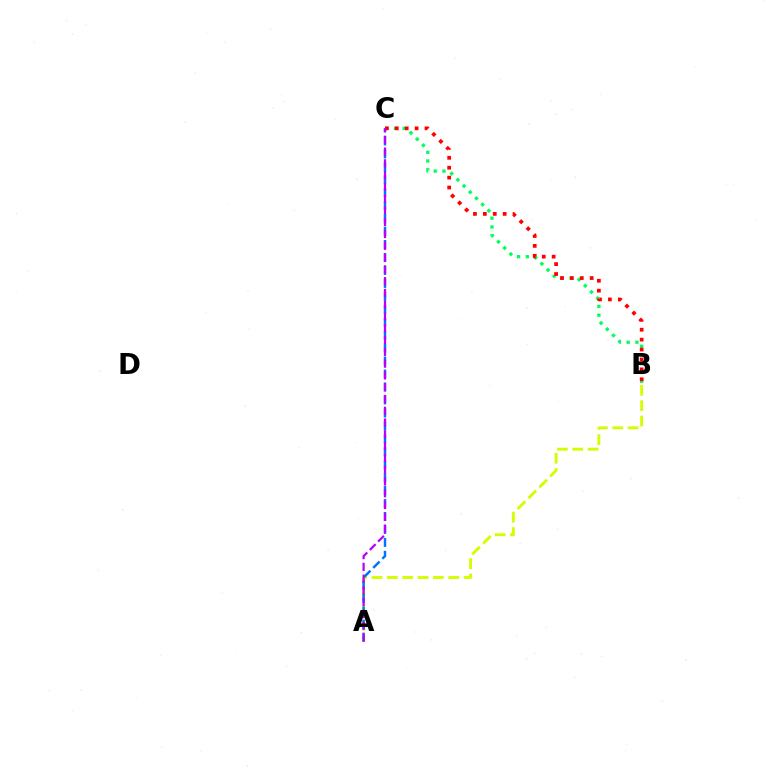{('B', 'C'): [{'color': '#00ff5c', 'line_style': 'dotted', 'thickness': 2.38}, {'color': '#ff0000', 'line_style': 'dotted', 'thickness': 2.69}], ('A', 'B'): [{'color': '#d1ff00', 'line_style': 'dashed', 'thickness': 2.08}], ('A', 'C'): [{'color': '#0074ff', 'line_style': 'dashed', 'thickness': 1.76}, {'color': '#b900ff', 'line_style': 'dashed', 'thickness': 1.6}]}